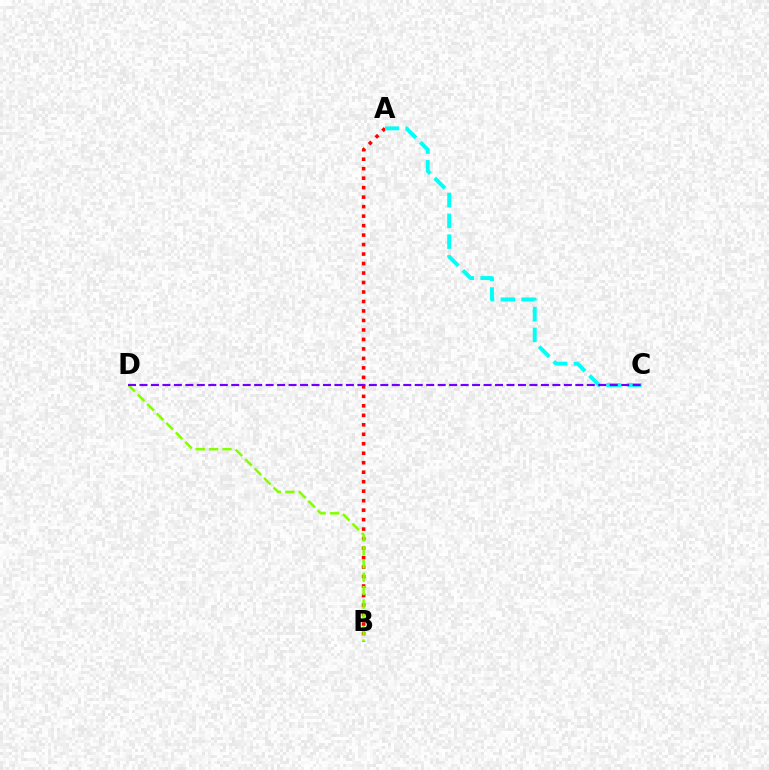{('A', 'B'): [{'color': '#ff0000', 'line_style': 'dotted', 'thickness': 2.58}], ('A', 'C'): [{'color': '#00fff6', 'line_style': 'dashed', 'thickness': 2.82}], ('B', 'D'): [{'color': '#84ff00', 'line_style': 'dashed', 'thickness': 1.82}], ('C', 'D'): [{'color': '#7200ff', 'line_style': 'dashed', 'thickness': 1.56}]}